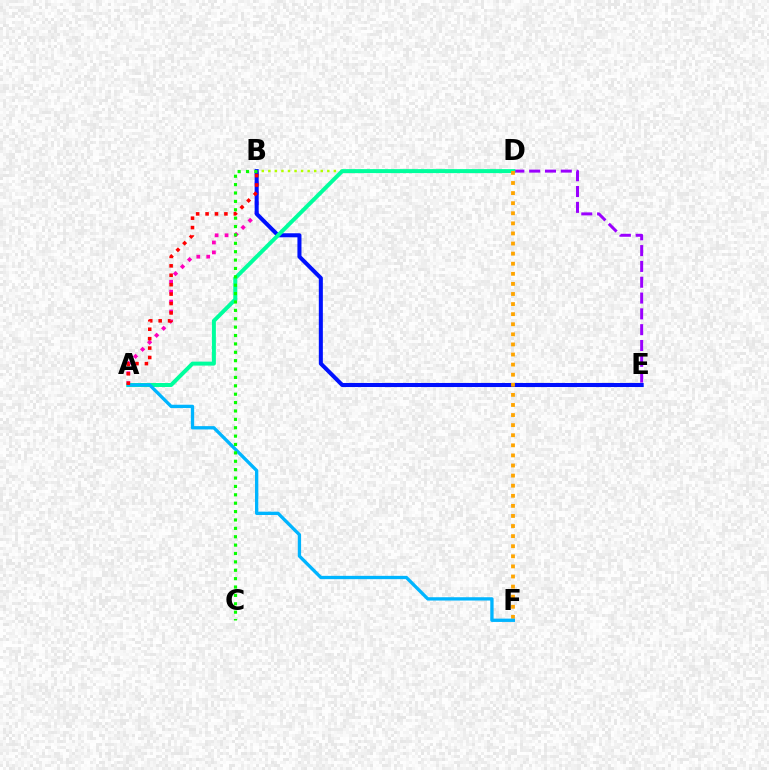{('B', 'D'): [{'color': '#b3ff00', 'line_style': 'dotted', 'thickness': 1.78}], ('A', 'B'): [{'color': '#ff00bd', 'line_style': 'dotted', 'thickness': 2.7}, {'color': '#ff0000', 'line_style': 'dotted', 'thickness': 2.56}], ('D', 'E'): [{'color': '#9b00ff', 'line_style': 'dashed', 'thickness': 2.15}], ('B', 'E'): [{'color': '#0010ff', 'line_style': 'solid', 'thickness': 2.91}], ('A', 'D'): [{'color': '#00ff9d', 'line_style': 'solid', 'thickness': 2.87}], ('D', 'F'): [{'color': '#ffa500', 'line_style': 'dotted', 'thickness': 2.74}], ('A', 'F'): [{'color': '#00b5ff', 'line_style': 'solid', 'thickness': 2.38}], ('B', 'C'): [{'color': '#08ff00', 'line_style': 'dotted', 'thickness': 2.28}]}